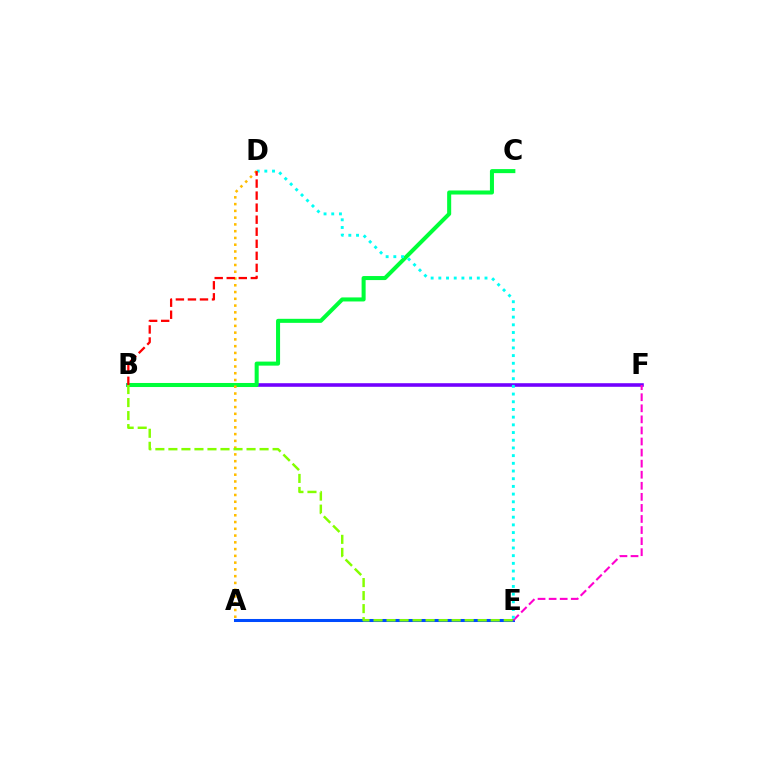{('B', 'F'): [{'color': '#7200ff', 'line_style': 'solid', 'thickness': 2.58}], ('B', 'C'): [{'color': '#00ff39', 'line_style': 'solid', 'thickness': 2.91}], ('A', 'E'): [{'color': '#004bff', 'line_style': 'solid', 'thickness': 2.19}], ('E', 'F'): [{'color': '#ff00cf', 'line_style': 'dashed', 'thickness': 1.5}], ('D', 'E'): [{'color': '#00fff6', 'line_style': 'dotted', 'thickness': 2.09}], ('A', 'D'): [{'color': '#ffbd00', 'line_style': 'dotted', 'thickness': 1.84}], ('B', 'E'): [{'color': '#84ff00', 'line_style': 'dashed', 'thickness': 1.77}], ('B', 'D'): [{'color': '#ff0000', 'line_style': 'dashed', 'thickness': 1.64}]}